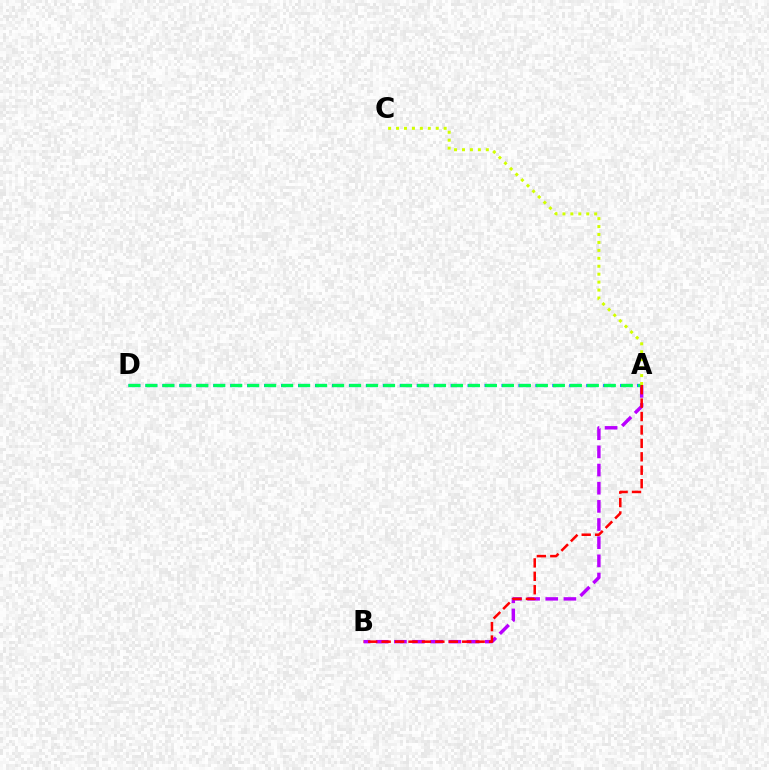{('A', 'B'): [{'color': '#b900ff', 'line_style': 'dashed', 'thickness': 2.47}, {'color': '#ff0000', 'line_style': 'dashed', 'thickness': 1.82}], ('A', 'D'): [{'color': '#0074ff', 'line_style': 'dashed', 'thickness': 2.3}, {'color': '#00ff5c', 'line_style': 'dashed', 'thickness': 2.31}], ('A', 'C'): [{'color': '#d1ff00', 'line_style': 'dotted', 'thickness': 2.16}]}